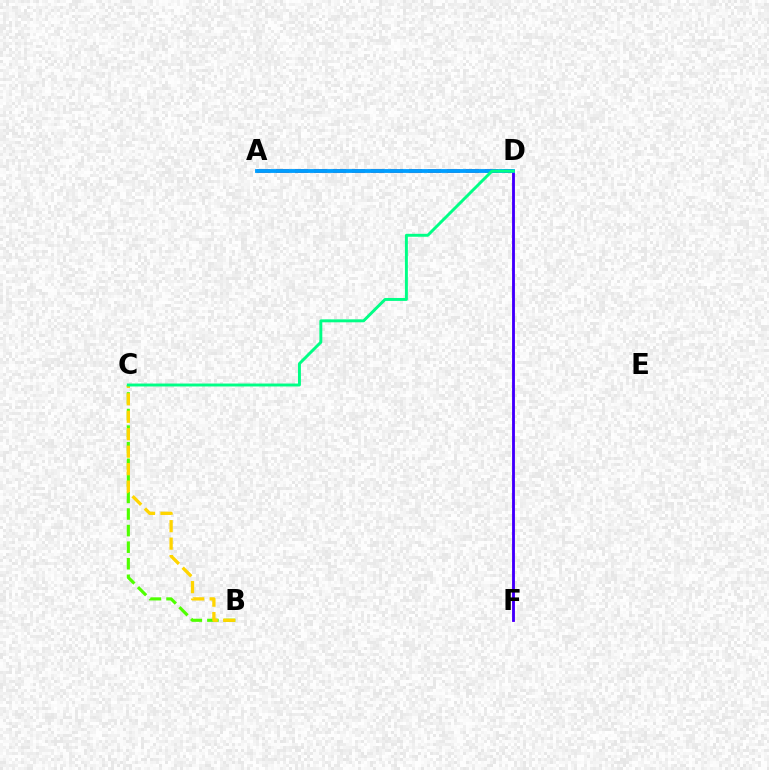{('B', 'C'): [{'color': '#4fff00', 'line_style': 'dashed', 'thickness': 2.25}, {'color': '#ffd500', 'line_style': 'dashed', 'thickness': 2.37}], ('D', 'F'): [{'color': '#ff00ed', 'line_style': 'solid', 'thickness': 1.84}, {'color': '#3700ff', 'line_style': 'solid', 'thickness': 1.94}], ('A', 'D'): [{'color': '#ff0000', 'line_style': 'dashed', 'thickness': 2.58}, {'color': '#009eff', 'line_style': 'solid', 'thickness': 2.75}], ('C', 'D'): [{'color': '#00ff86', 'line_style': 'solid', 'thickness': 2.11}]}